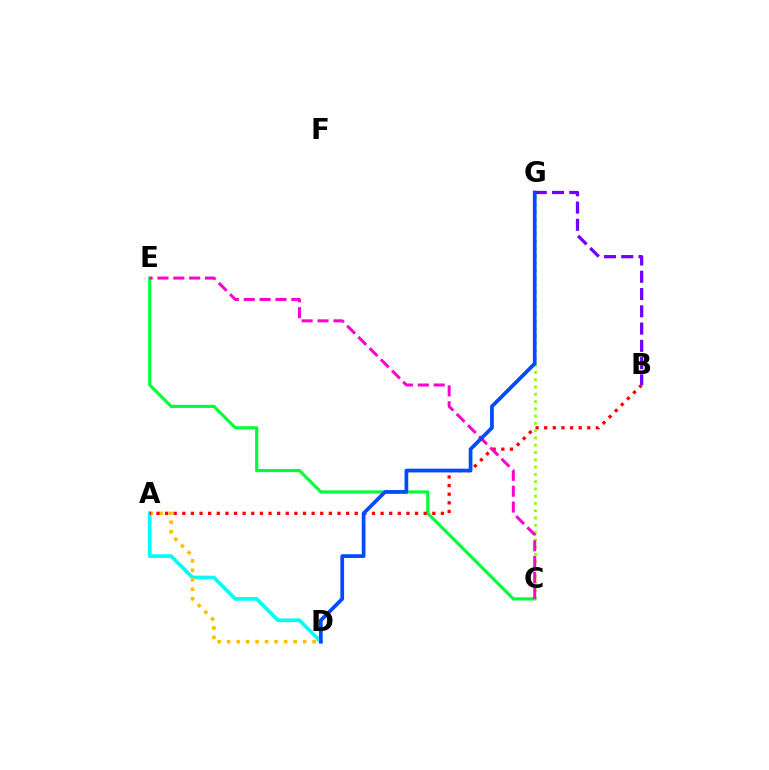{('C', 'E'): [{'color': '#00ff39', 'line_style': 'solid', 'thickness': 2.26}, {'color': '#ff00cf', 'line_style': 'dashed', 'thickness': 2.15}], ('A', 'D'): [{'color': '#00fff6', 'line_style': 'solid', 'thickness': 2.67}, {'color': '#ffbd00', 'line_style': 'dotted', 'thickness': 2.58}], ('A', 'B'): [{'color': '#ff0000', 'line_style': 'dotted', 'thickness': 2.34}], ('B', 'G'): [{'color': '#7200ff', 'line_style': 'dashed', 'thickness': 2.35}], ('C', 'G'): [{'color': '#84ff00', 'line_style': 'dotted', 'thickness': 1.98}], ('D', 'G'): [{'color': '#004bff', 'line_style': 'solid', 'thickness': 2.69}]}